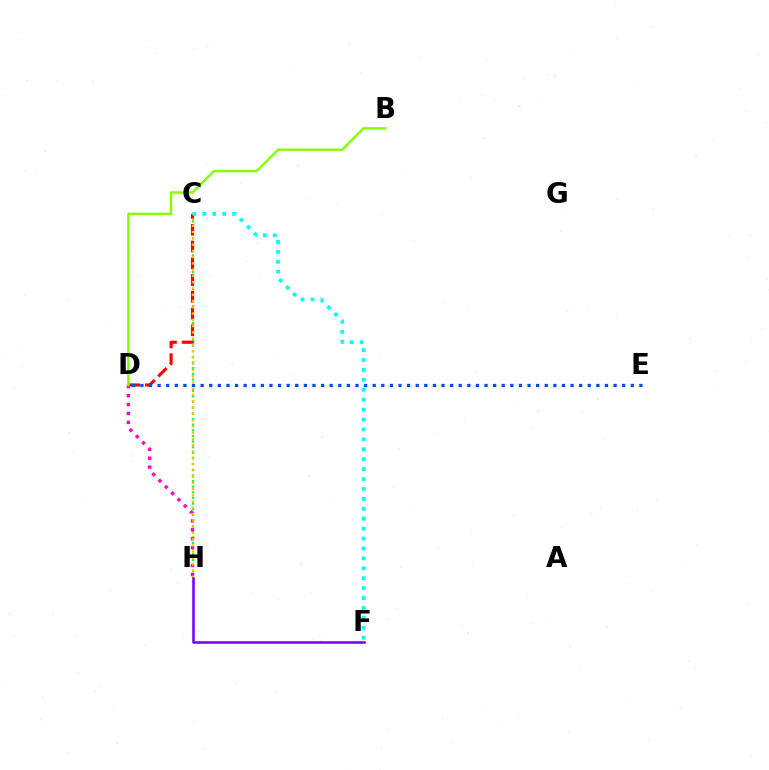{('C', 'H'): [{'color': '#00ff39', 'line_style': 'dotted', 'thickness': 1.53}, {'color': '#ffbd00', 'line_style': 'dotted', 'thickness': 1.7}], ('C', 'D'): [{'color': '#ff0000', 'line_style': 'dashed', 'thickness': 2.28}], ('D', 'E'): [{'color': '#004bff', 'line_style': 'dotted', 'thickness': 2.34}], ('D', 'H'): [{'color': '#ff00cf', 'line_style': 'dotted', 'thickness': 2.43}], ('F', 'H'): [{'color': '#7200ff', 'line_style': 'solid', 'thickness': 1.83}], ('C', 'F'): [{'color': '#00fff6', 'line_style': 'dotted', 'thickness': 2.7}], ('B', 'D'): [{'color': '#84ff00', 'line_style': 'solid', 'thickness': 1.74}]}